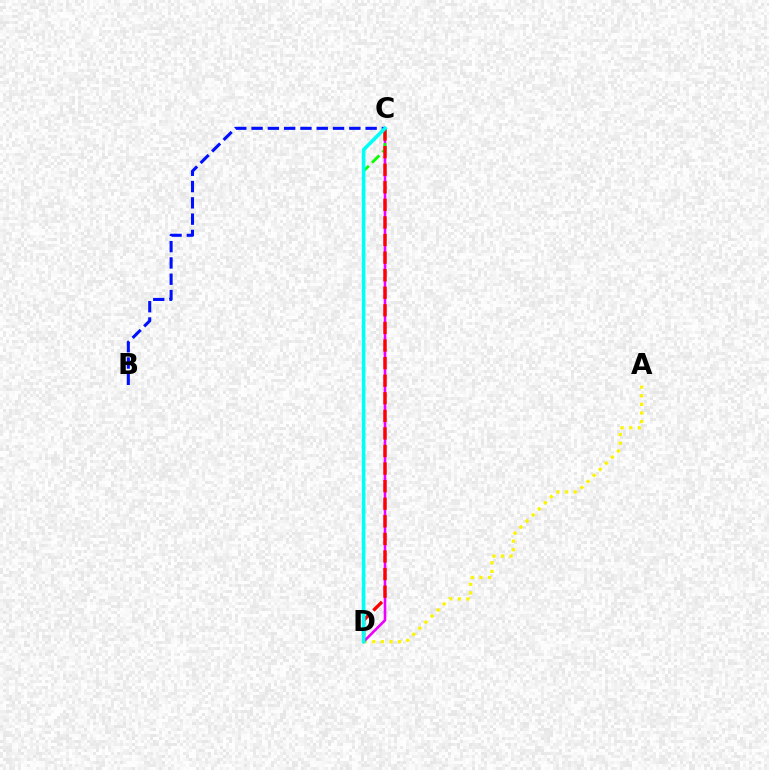{('A', 'D'): [{'color': '#fcf500', 'line_style': 'dotted', 'thickness': 2.34}], ('C', 'D'): [{'color': '#ee00ff', 'line_style': 'solid', 'thickness': 1.88}, {'color': '#08ff00', 'line_style': 'dashed', 'thickness': 2.0}, {'color': '#ff0000', 'line_style': 'dashed', 'thickness': 2.39}, {'color': '#00fff6', 'line_style': 'solid', 'thickness': 2.61}], ('B', 'C'): [{'color': '#0010ff', 'line_style': 'dashed', 'thickness': 2.21}]}